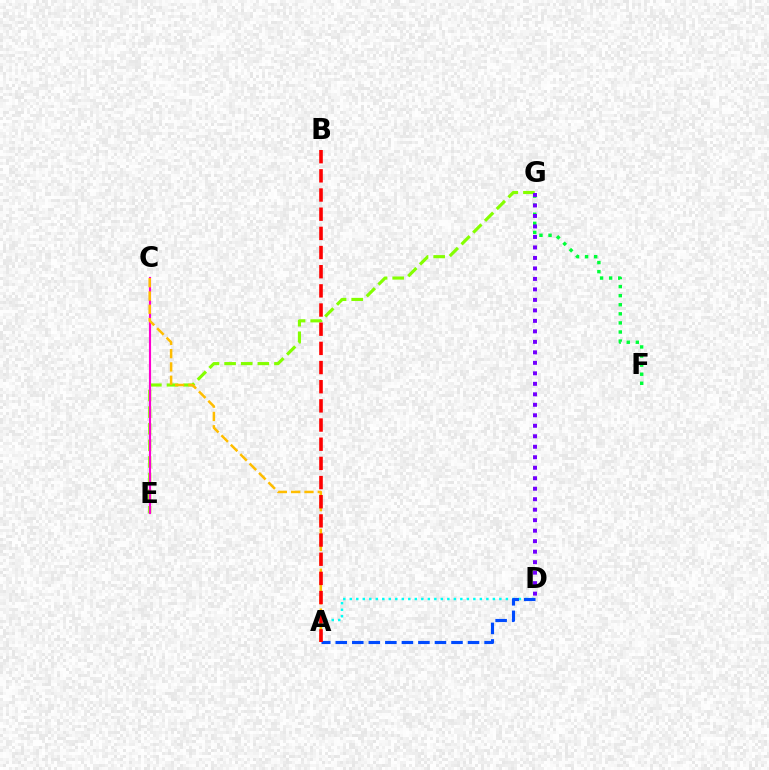{('A', 'D'): [{'color': '#00fff6', 'line_style': 'dotted', 'thickness': 1.77}, {'color': '#004bff', 'line_style': 'dashed', 'thickness': 2.25}], ('E', 'G'): [{'color': '#84ff00', 'line_style': 'dashed', 'thickness': 2.26}], ('C', 'E'): [{'color': '#ff00cf', 'line_style': 'solid', 'thickness': 1.54}], ('A', 'C'): [{'color': '#ffbd00', 'line_style': 'dashed', 'thickness': 1.81}], ('A', 'B'): [{'color': '#ff0000', 'line_style': 'dashed', 'thickness': 2.6}], ('F', 'G'): [{'color': '#00ff39', 'line_style': 'dotted', 'thickness': 2.47}], ('D', 'G'): [{'color': '#7200ff', 'line_style': 'dotted', 'thickness': 2.85}]}